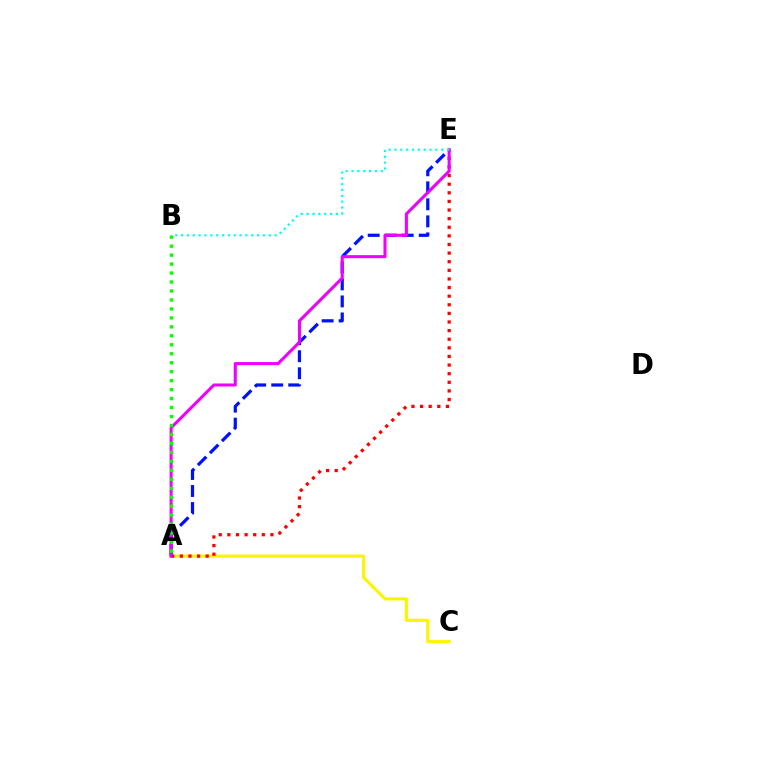{('A', 'C'): [{'color': '#fcf500', 'line_style': 'solid', 'thickness': 2.25}], ('A', 'E'): [{'color': '#ff0000', 'line_style': 'dotted', 'thickness': 2.34}, {'color': '#0010ff', 'line_style': 'dashed', 'thickness': 2.31}, {'color': '#ee00ff', 'line_style': 'solid', 'thickness': 2.19}], ('B', 'E'): [{'color': '#00fff6', 'line_style': 'dotted', 'thickness': 1.59}], ('A', 'B'): [{'color': '#08ff00', 'line_style': 'dotted', 'thickness': 2.44}]}